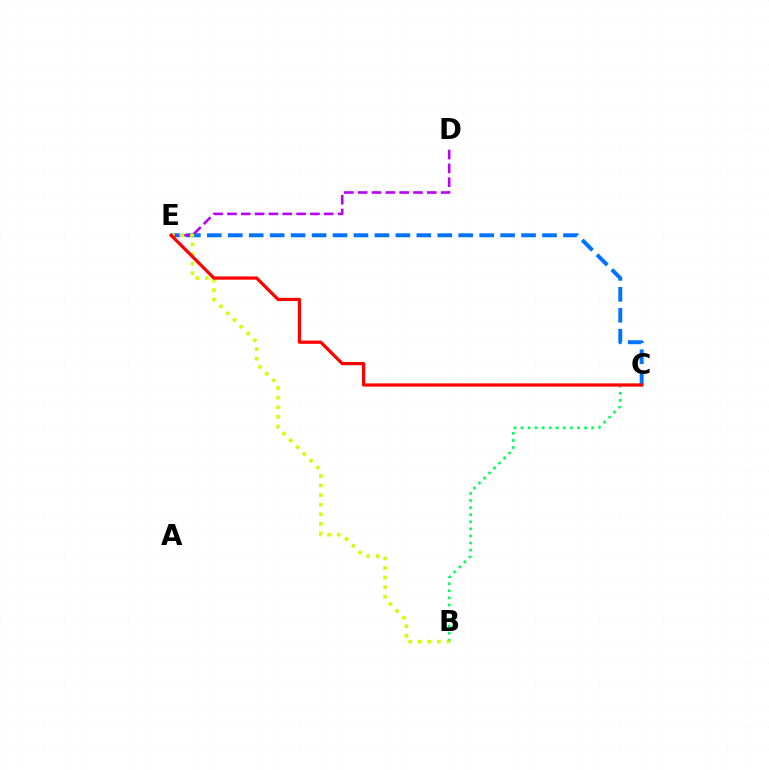{('C', 'E'): [{'color': '#0074ff', 'line_style': 'dashed', 'thickness': 2.85}, {'color': '#ff0000', 'line_style': 'solid', 'thickness': 2.32}], ('D', 'E'): [{'color': '#b900ff', 'line_style': 'dashed', 'thickness': 1.88}], ('B', 'C'): [{'color': '#00ff5c', 'line_style': 'dotted', 'thickness': 1.92}], ('B', 'E'): [{'color': '#d1ff00', 'line_style': 'dotted', 'thickness': 2.6}]}